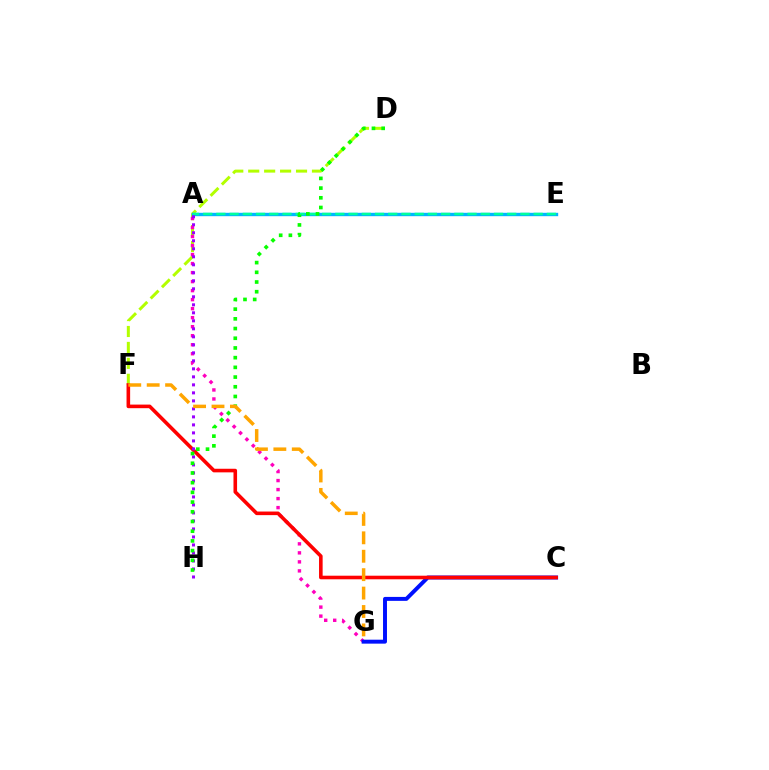{('D', 'F'): [{'color': '#b3ff00', 'line_style': 'dashed', 'thickness': 2.17}], ('A', 'G'): [{'color': '#ff00bd', 'line_style': 'dotted', 'thickness': 2.45}], ('A', 'E'): [{'color': '#00b5ff', 'line_style': 'solid', 'thickness': 2.43}, {'color': '#00ff9d', 'line_style': 'dashed', 'thickness': 1.8}], ('C', 'G'): [{'color': '#0010ff', 'line_style': 'solid', 'thickness': 2.84}], ('C', 'F'): [{'color': '#ff0000', 'line_style': 'solid', 'thickness': 2.59}], ('A', 'H'): [{'color': '#9b00ff', 'line_style': 'dotted', 'thickness': 2.17}], ('D', 'H'): [{'color': '#08ff00', 'line_style': 'dotted', 'thickness': 2.64}], ('F', 'G'): [{'color': '#ffa500', 'line_style': 'dashed', 'thickness': 2.5}]}